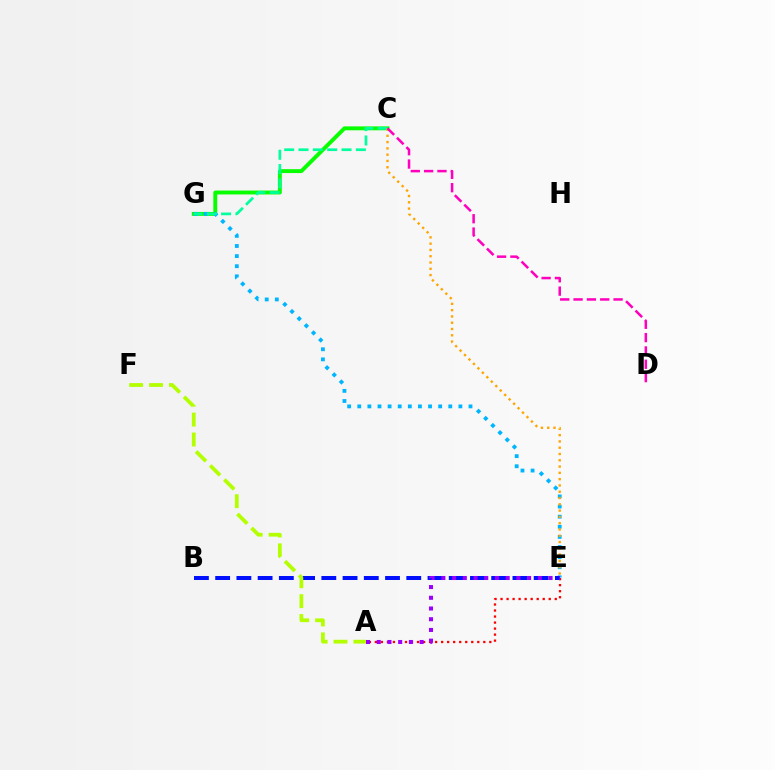{('C', 'G'): [{'color': '#08ff00', 'line_style': 'solid', 'thickness': 2.81}, {'color': '#00ff9d', 'line_style': 'dashed', 'thickness': 1.95}], ('E', 'G'): [{'color': '#00b5ff', 'line_style': 'dotted', 'thickness': 2.75}], ('A', 'E'): [{'color': '#ff0000', 'line_style': 'dotted', 'thickness': 1.64}, {'color': '#9b00ff', 'line_style': 'dotted', 'thickness': 2.91}], ('B', 'E'): [{'color': '#0010ff', 'line_style': 'dashed', 'thickness': 2.88}], ('C', 'E'): [{'color': '#ffa500', 'line_style': 'dotted', 'thickness': 1.71}], ('A', 'F'): [{'color': '#b3ff00', 'line_style': 'dashed', 'thickness': 2.7}], ('C', 'D'): [{'color': '#ff00bd', 'line_style': 'dashed', 'thickness': 1.81}]}